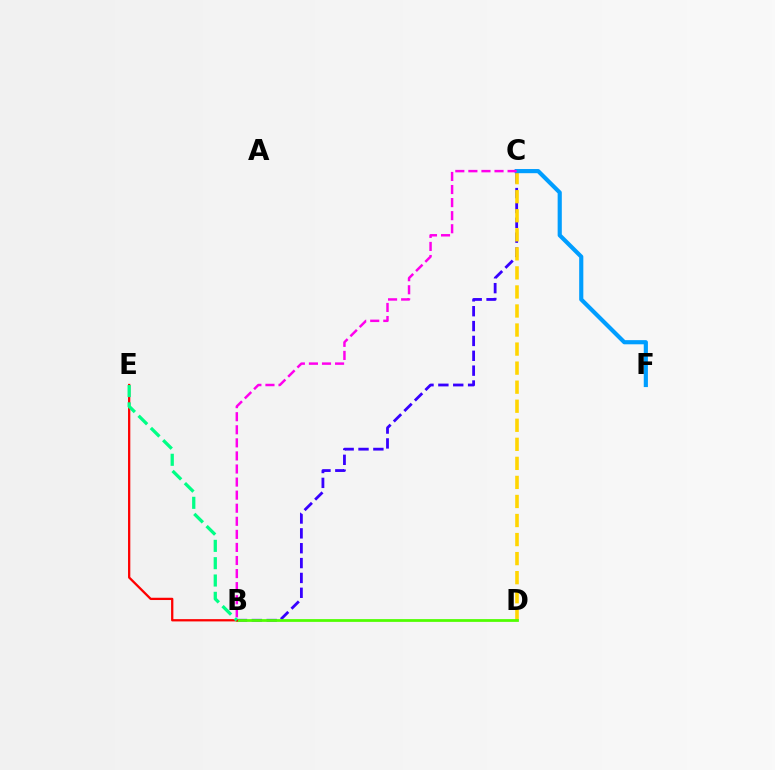{('B', 'C'): [{'color': '#3700ff', 'line_style': 'dashed', 'thickness': 2.02}, {'color': '#ff00ed', 'line_style': 'dashed', 'thickness': 1.78}], ('C', 'D'): [{'color': '#ffd500', 'line_style': 'dashed', 'thickness': 2.59}], ('C', 'F'): [{'color': '#009eff', 'line_style': 'solid', 'thickness': 2.99}], ('B', 'D'): [{'color': '#4fff00', 'line_style': 'solid', 'thickness': 1.99}], ('B', 'E'): [{'color': '#ff0000', 'line_style': 'solid', 'thickness': 1.64}, {'color': '#00ff86', 'line_style': 'dashed', 'thickness': 2.35}]}